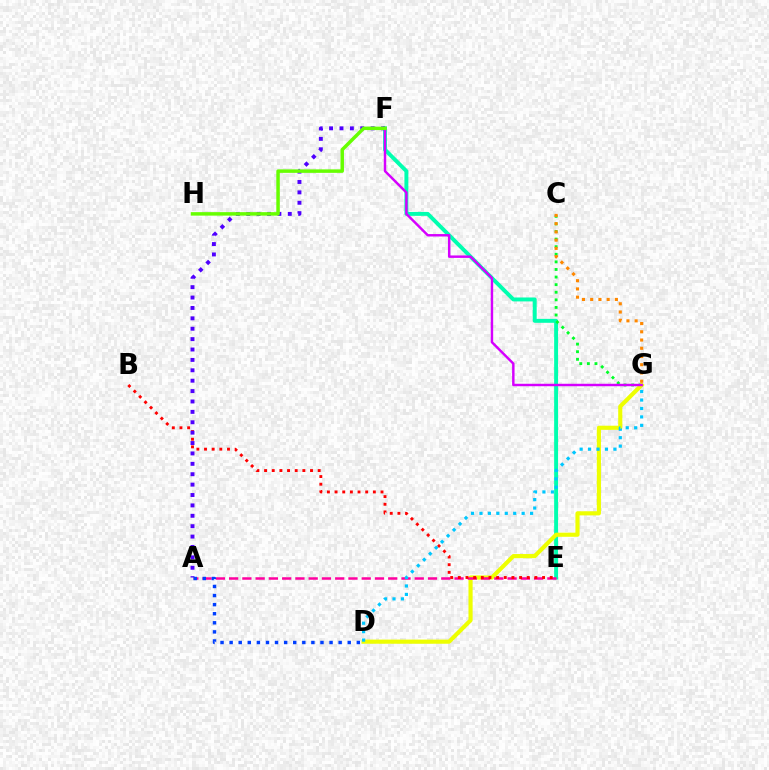{('E', 'F'): [{'color': '#00ffaf', 'line_style': 'solid', 'thickness': 2.83}], ('C', 'G'): [{'color': '#00ff27', 'line_style': 'dotted', 'thickness': 2.06}, {'color': '#ff8800', 'line_style': 'dotted', 'thickness': 2.24}], ('D', 'G'): [{'color': '#eeff00', 'line_style': 'solid', 'thickness': 2.98}, {'color': '#00c7ff', 'line_style': 'dotted', 'thickness': 2.29}], ('A', 'E'): [{'color': '#ff00a0', 'line_style': 'dashed', 'thickness': 1.8}], ('B', 'E'): [{'color': '#ff0000', 'line_style': 'dotted', 'thickness': 2.08}], ('A', 'F'): [{'color': '#4f00ff', 'line_style': 'dotted', 'thickness': 2.82}], ('F', 'G'): [{'color': '#d600ff', 'line_style': 'solid', 'thickness': 1.76}], ('A', 'D'): [{'color': '#003fff', 'line_style': 'dotted', 'thickness': 2.47}], ('F', 'H'): [{'color': '#66ff00', 'line_style': 'solid', 'thickness': 2.51}]}